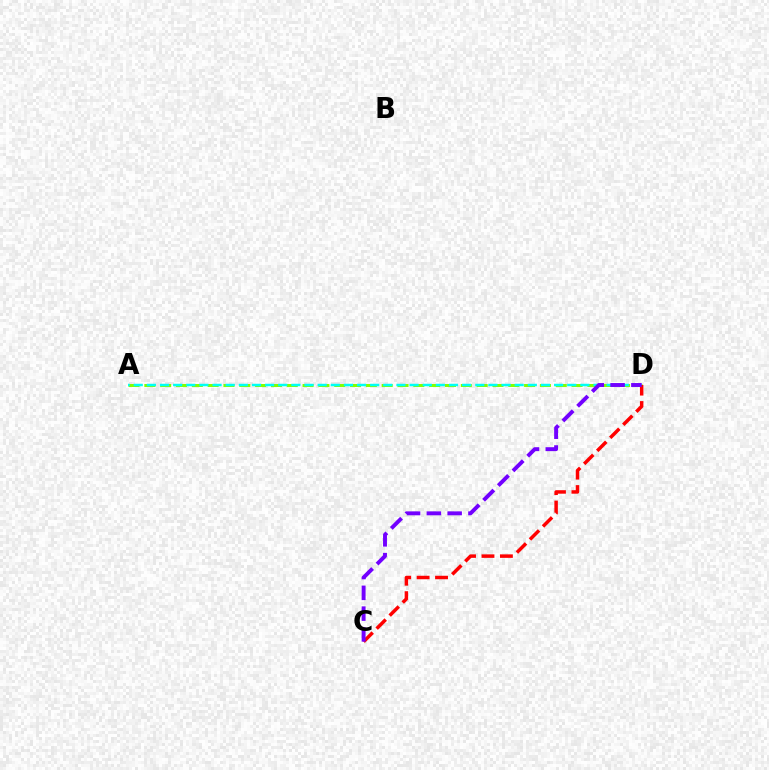{('A', 'D'): [{'color': '#84ff00', 'line_style': 'dashed', 'thickness': 2.15}, {'color': '#00fff6', 'line_style': 'dashed', 'thickness': 1.78}], ('C', 'D'): [{'color': '#ff0000', 'line_style': 'dashed', 'thickness': 2.5}, {'color': '#7200ff', 'line_style': 'dashed', 'thickness': 2.82}]}